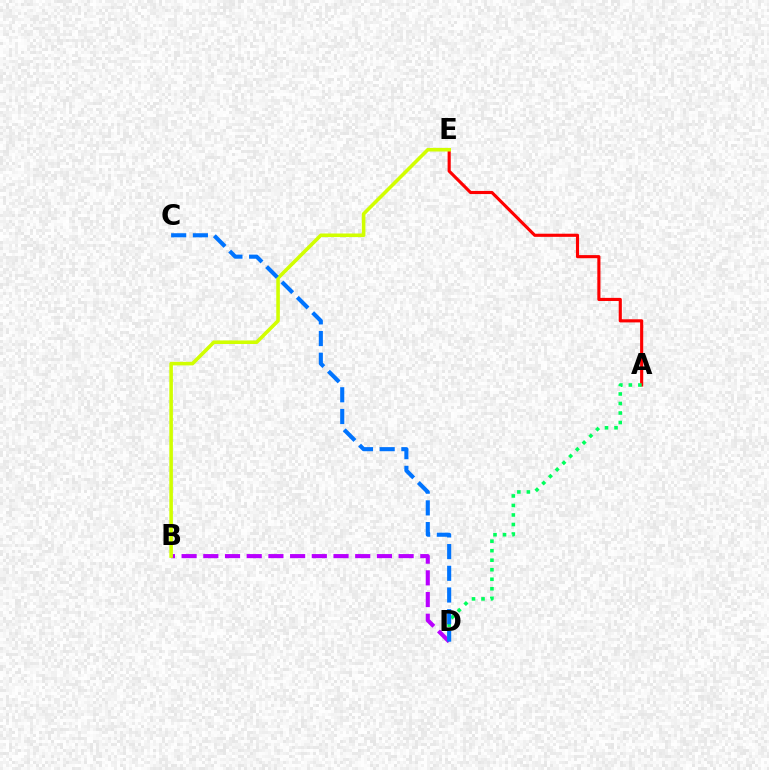{('A', 'E'): [{'color': '#ff0000', 'line_style': 'solid', 'thickness': 2.25}], ('A', 'D'): [{'color': '#00ff5c', 'line_style': 'dotted', 'thickness': 2.59}], ('B', 'D'): [{'color': '#b900ff', 'line_style': 'dashed', 'thickness': 2.95}], ('B', 'E'): [{'color': '#d1ff00', 'line_style': 'solid', 'thickness': 2.57}], ('C', 'D'): [{'color': '#0074ff', 'line_style': 'dashed', 'thickness': 2.95}]}